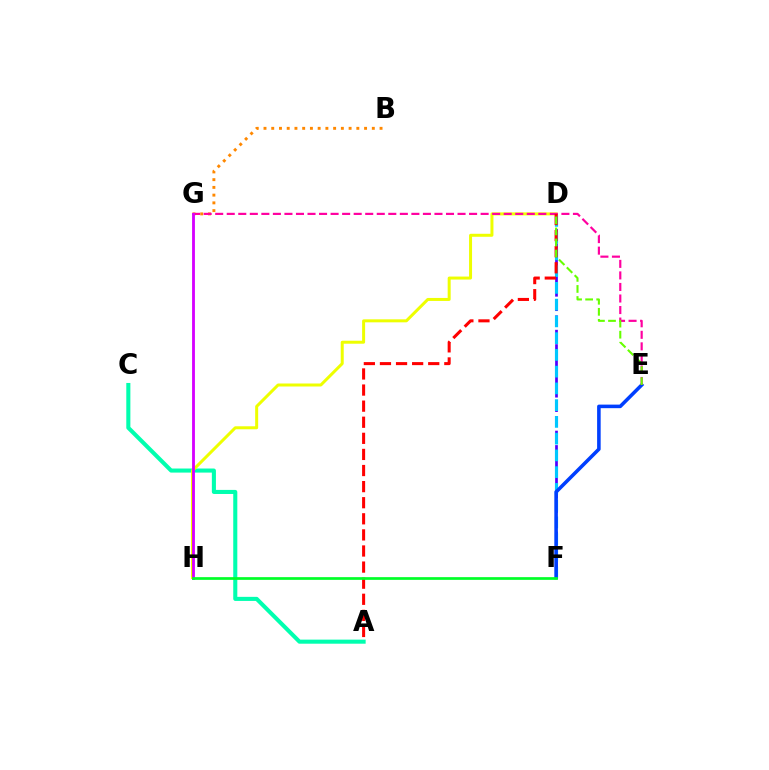{('A', 'C'): [{'color': '#00ffaf', 'line_style': 'solid', 'thickness': 2.93}], ('B', 'G'): [{'color': '#ff8800', 'line_style': 'dotted', 'thickness': 2.1}], ('D', 'F'): [{'color': '#4f00ff', 'line_style': 'dashed', 'thickness': 1.96}, {'color': '#00c7ff', 'line_style': 'dashed', 'thickness': 2.28}], ('E', 'F'): [{'color': '#003fff', 'line_style': 'solid', 'thickness': 2.56}], ('D', 'H'): [{'color': '#eeff00', 'line_style': 'solid', 'thickness': 2.16}], ('E', 'G'): [{'color': '#ff00a0', 'line_style': 'dashed', 'thickness': 1.57}], ('G', 'H'): [{'color': '#d600ff', 'line_style': 'solid', 'thickness': 2.04}], ('A', 'D'): [{'color': '#ff0000', 'line_style': 'dashed', 'thickness': 2.19}], ('D', 'E'): [{'color': '#66ff00', 'line_style': 'dashed', 'thickness': 1.5}], ('F', 'H'): [{'color': '#00ff27', 'line_style': 'solid', 'thickness': 1.95}]}